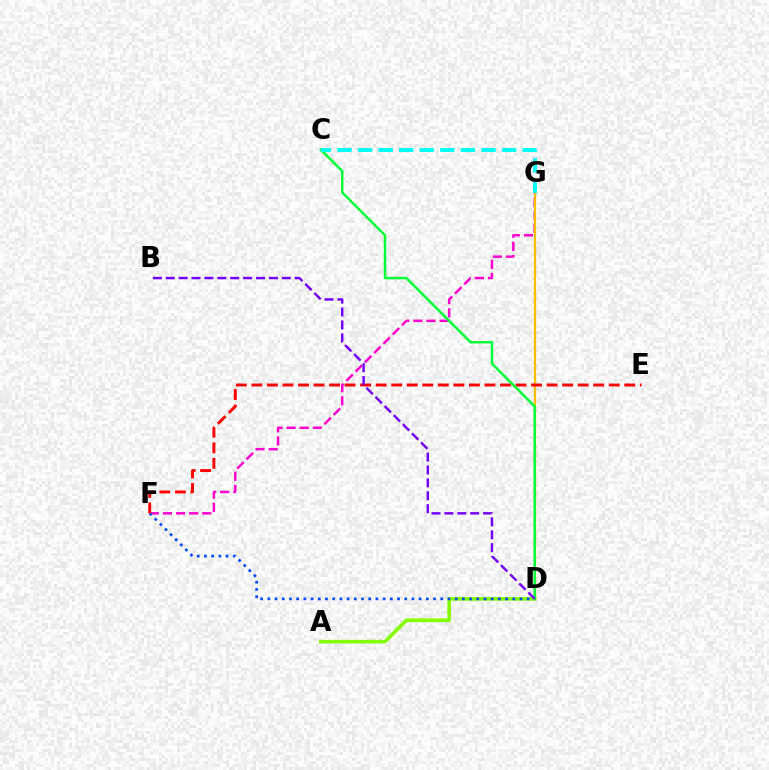{('A', 'D'): [{'color': '#84ff00', 'line_style': 'solid', 'thickness': 2.61}], ('F', 'G'): [{'color': '#ff00cf', 'line_style': 'dashed', 'thickness': 1.78}], ('D', 'G'): [{'color': '#ffbd00', 'line_style': 'solid', 'thickness': 1.66}], ('D', 'F'): [{'color': '#004bff', 'line_style': 'dotted', 'thickness': 1.96}], ('E', 'F'): [{'color': '#ff0000', 'line_style': 'dashed', 'thickness': 2.11}], ('C', 'D'): [{'color': '#00ff39', 'line_style': 'solid', 'thickness': 1.8}], ('B', 'D'): [{'color': '#7200ff', 'line_style': 'dashed', 'thickness': 1.75}], ('C', 'G'): [{'color': '#00fff6', 'line_style': 'dashed', 'thickness': 2.8}]}